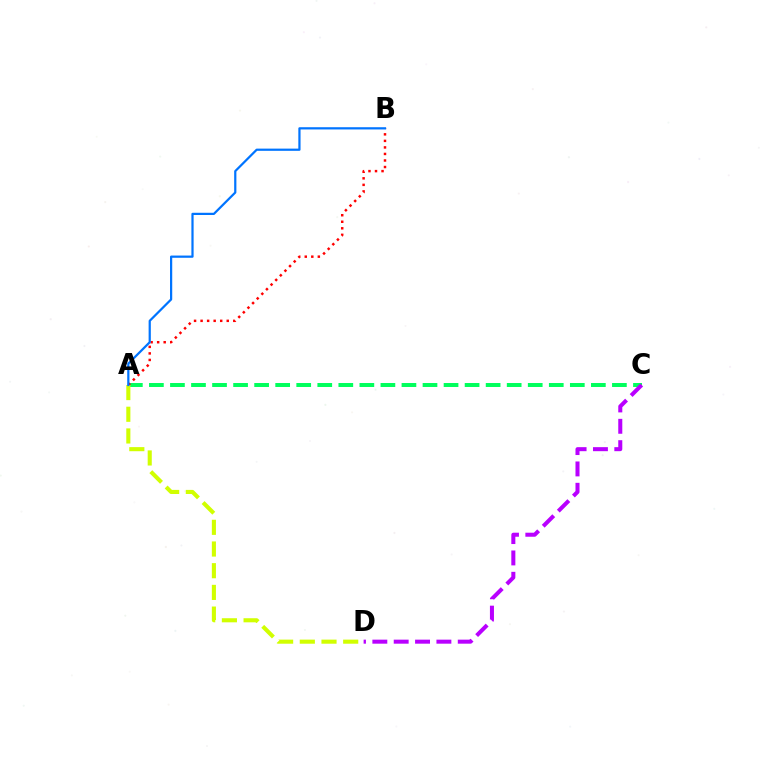{('A', 'C'): [{'color': '#00ff5c', 'line_style': 'dashed', 'thickness': 2.86}], ('A', 'B'): [{'color': '#ff0000', 'line_style': 'dotted', 'thickness': 1.78}, {'color': '#0074ff', 'line_style': 'solid', 'thickness': 1.6}], ('C', 'D'): [{'color': '#b900ff', 'line_style': 'dashed', 'thickness': 2.9}], ('A', 'D'): [{'color': '#d1ff00', 'line_style': 'dashed', 'thickness': 2.95}]}